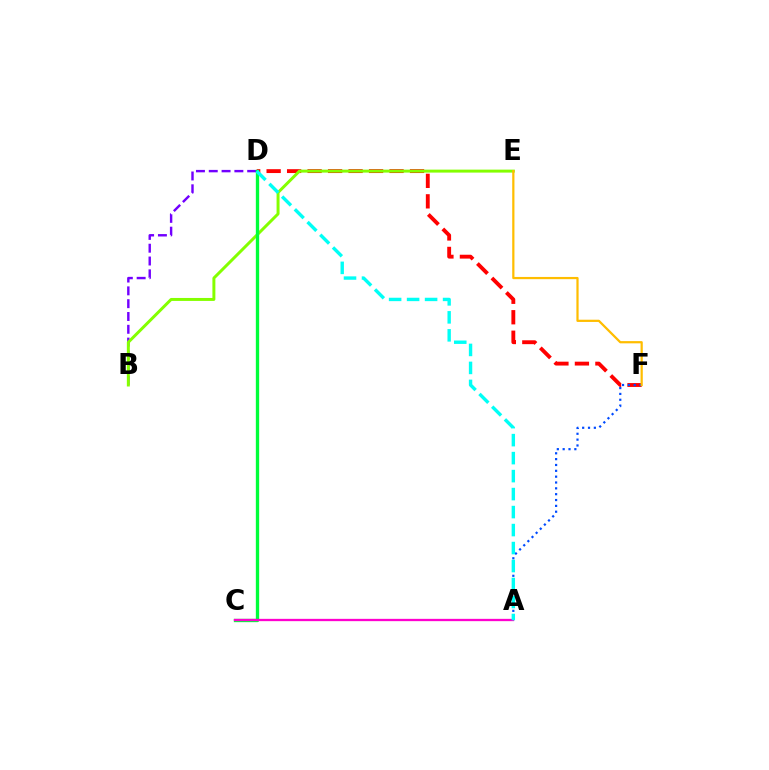{('D', 'F'): [{'color': '#ff0000', 'line_style': 'dashed', 'thickness': 2.78}], ('B', 'D'): [{'color': '#7200ff', 'line_style': 'dashed', 'thickness': 1.74}], ('B', 'E'): [{'color': '#84ff00', 'line_style': 'solid', 'thickness': 2.14}], ('A', 'F'): [{'color': '#004bff', 'line_style': 'dotted', 'thickness': 1.59}], ('C', 'D'): [{'color': '#00ff39', 'line_style': 'solid', 'thickness': 2.4}], ('A', 'C'): [{'color': '#ff00cf', 'line_style': 'solid', 'thickness': 1.66}], ('A', 'D'): [{'color': '#00fff6', 'line_style': 'dashed', 'thickness': 2.44}], ('E', 'F'): [{'color': '#ffbd00', 'line_style': 'solid', 'thickness': 1.6}]}